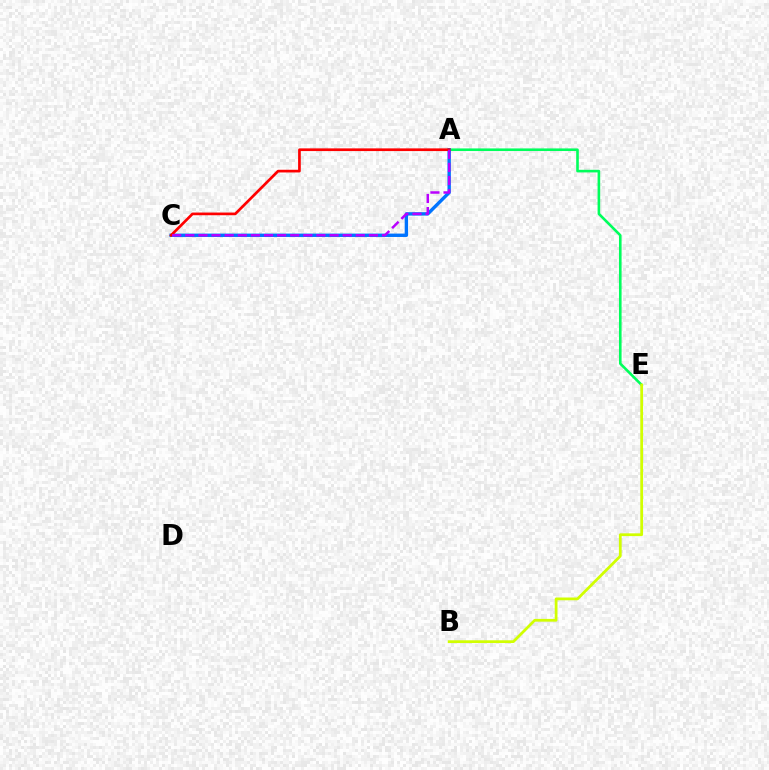{('A', 'E'): [{'color': '#00ff5c', 'line_style': 'solid', 'thickness': 1.88}], ('A', 'C'): [{'color': '#0074ff', 'line_style': 'solid', 'thickness': 2.44}, {'color': '#ff0000', 'line_style': 'solid', 'thickness': 1.94}, {'color': '#b900ff', 'line_style': 'dashed', 'thickness': 1.78}], ('B', 'E'): [{'color': '#d1ff00', 'line_style': 'solid', 'thickness': 1.99}]}